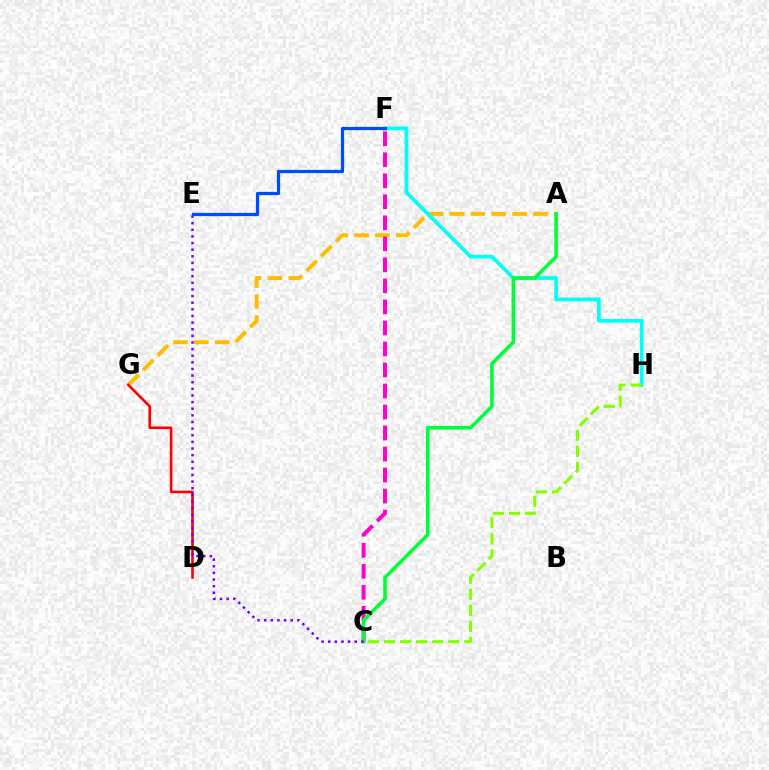{('A', 'G'): [{'color': '#ffbd00', 'line_style': 'dashed', 'thickness': 2.83}], ('C', 'F'): [{'color': '#ff00cf', 'line_style': 'dashed', 'thickness': 2.86}], ('F', 'H'): [{'color': '#00fff6', 'line_style': 'solid', 'thickness': 2.65}], ('D', 'G'): [{'color': '#ff0000', 'line_style': 'solid', 'thickness': 1.87}], ('A', 'C'): [{'color': '#00ff39', 'line_style': 'solid', 'thickness': 2.58}], ('C', 'E'): [{'color': '#7200ff', 'line_style': 'dotted', 'thickness': 1.8}], ('E', 'F'): [{'color': '#004bff', 'line_style': 'solid', 'thickness': 2.33}], ('C', 'H'): [{'color': '#84ff00', 'line_style': 'dashed', 'thickness': 2.18}]}